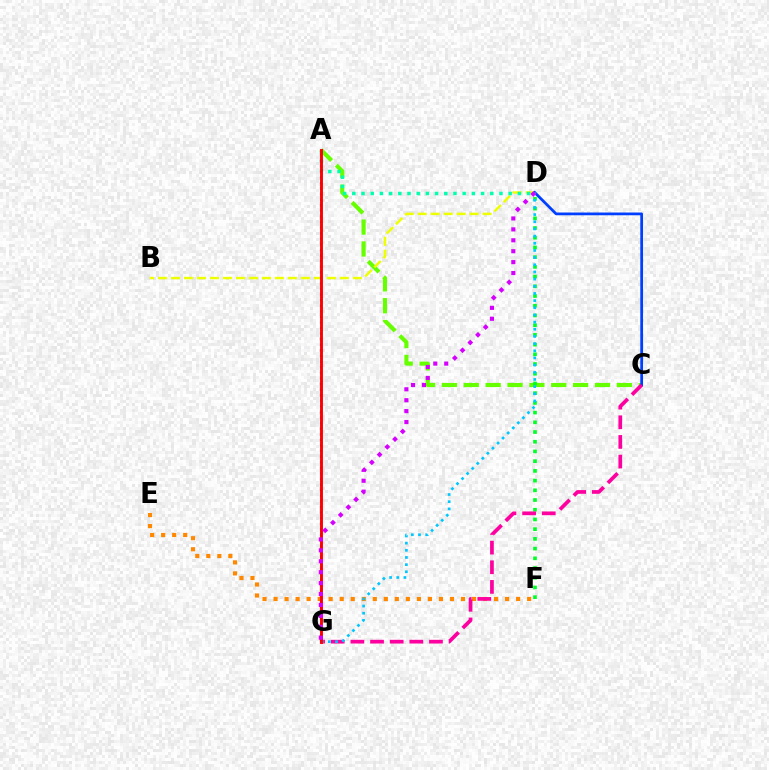{('A', 'C'): [{'color': '#66ff00', 'line_style': 'dashed', 'thickness': 2.97}], ('B', 'D'): [{'color': '#eeff00', 'line_style': 'dashed', 'thickness': 1.76}], ('A', 'D'): [{'color': '#00ffaf', 'line_style': 'dotted', 'thickness': 2.5}], ('D', 'F'): [{'color': '#00ff27', 'line_style': 'dotted', 'thickness': 2.64}], ('C', 'D'): [{'color': '#003fff', 'line_style': 'solid', 'thickness': 1.99}], ('E', 'F'): [{'color': '#ff8800', 'line_style': 'dotted', 'thickness': 3.0}], ('C', 'G'): [{'color': '#ff00a0', 'line_style': 'dashed', 'thickness': 2.67}], ('A', 'G'): [{'color': '#4f00ff', 'line_style': 'dotted', 'thickness': 1.52}, {'color': '#ff0000', 'line_style': 'solid', 'thickness': 2.09}], ('D', 'G'): [{'color': '#00c7ff', 'line_style': 'dotted', 'thickness': 1.95}, {'color': '#d600ff', 'line_style': 'dotted', 'thickness': 2.97}]}